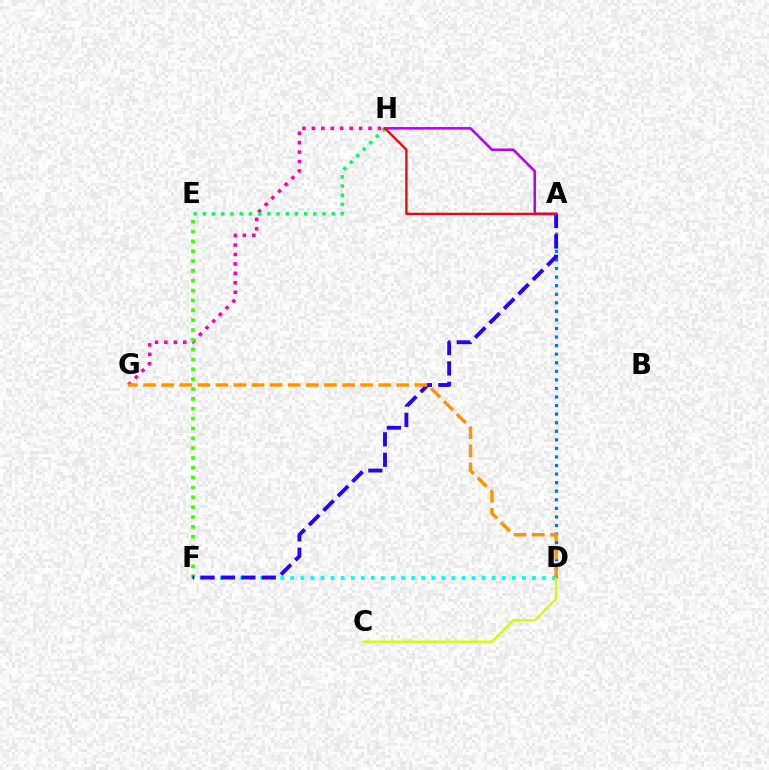{('G', 'H'): [{'color': '#ff00ac', 'line_style': 'dotted', 'thickness': 2.56}], ('D', 'F'): [{'color': '#00fff6', 'line_style': 'dotted', 'thickness': 2.74}], ('E', 'F'): [{'color': '#3dff00', 'line_style': 'dotted', 'thickness': 2.68}], ('E', 'H'): [{'color': '#00ff5c', 'line_style': 'dotted', 'thickness': 2.5}], ('A', 'H'): [{'color': '#b900ff', 'line_style': 'solid', 'thickness': 1.84}, {'color': '#ff0000', 'line_style': 'solid', 'thickness': 1.68}], ('A', 'D'): [{'color': '#0074ff', 'line_style': 'dotted', 'thickness': 2.33}], ('A', 'F'): [{'color': '#2500ff', 'line_style': 'dashed', 'thickness': 2.77}], ('C', 'D'): [{'color': '#d1ff00', 'line_style': 'solid', 'thickness': 1.7}], ('D', 'G'): [{'color': '#ff9400', 'line_style': 'dashed', 'thickness': 2.46}]}